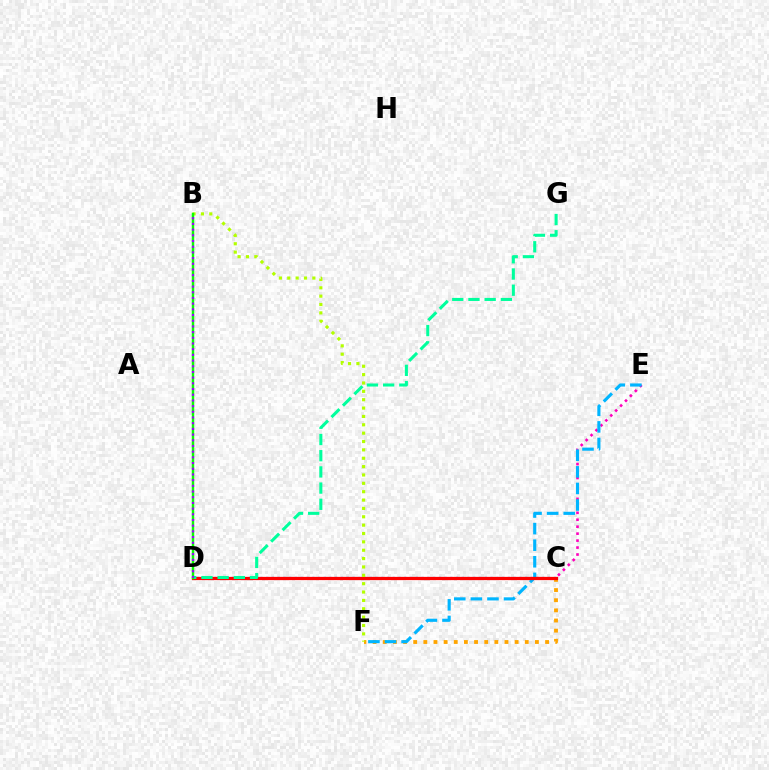{('C', 'D'): [{'color': '#0010ff', 'line_style': 'dotted', 'thickness': 1.56}, {'color': '#ff0000', 'line_style': 'solid', 'thickness': 2.34}], ('C', 'F'): [{'color': '#ffa500', 'line_style': 'dotted', 'thickness': 2.76}], ('C', 'E'): [{'color': '#ff00bd', 'line_style': 'dotted', 'thickness': 1.89}], ('E', 'F'): [{'color': '#00b5ff', 'line_style': 'dashed', 'thickness': 2.25}], ('B', 'F'): [{'color': '#b3ff00', 'line_style': 'dotted', 'thickness': 2.27}], ('D', 'G'): [{'color': '#00ff9d', 'line_style': 'dashed', 'thickness': 2.2}], ('B', 'D'): [{'color': '#08ff00', 'line_style': 'solid', 'thickness': 1.77}, {'color': '#9b00ff', 'line_style': 'dotted', 'thickness': 1.55}]}